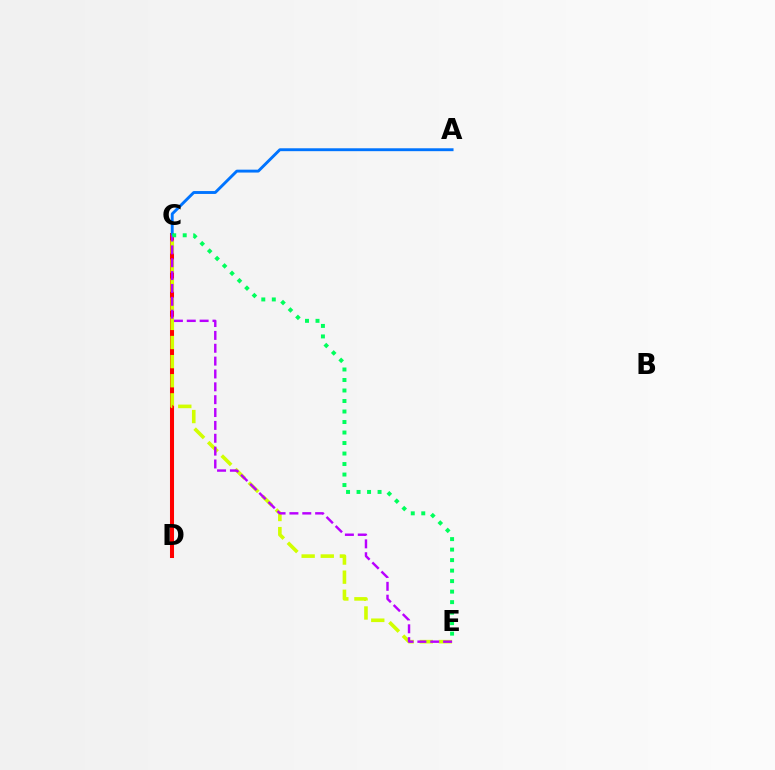{('C', 'D'): [{'color': '#ff0000', 'line_style': 'solid', 'thickness': 2.91}], ('A', 'C'): [{'color': '#0074ff', 'line_style': 'solid', 'thickness': 2.08}], ('C', 'E'): [{'color': '#d1ff00', 'line_style': 'dashed', 'thickness': 2.6}, {'color': '#b900ff', 'line_style': 'dashed', 'thickness': 1.75}, {'color': '#00ff5c', 'line_style': 'dotted', 'thickness': 2.85}]}